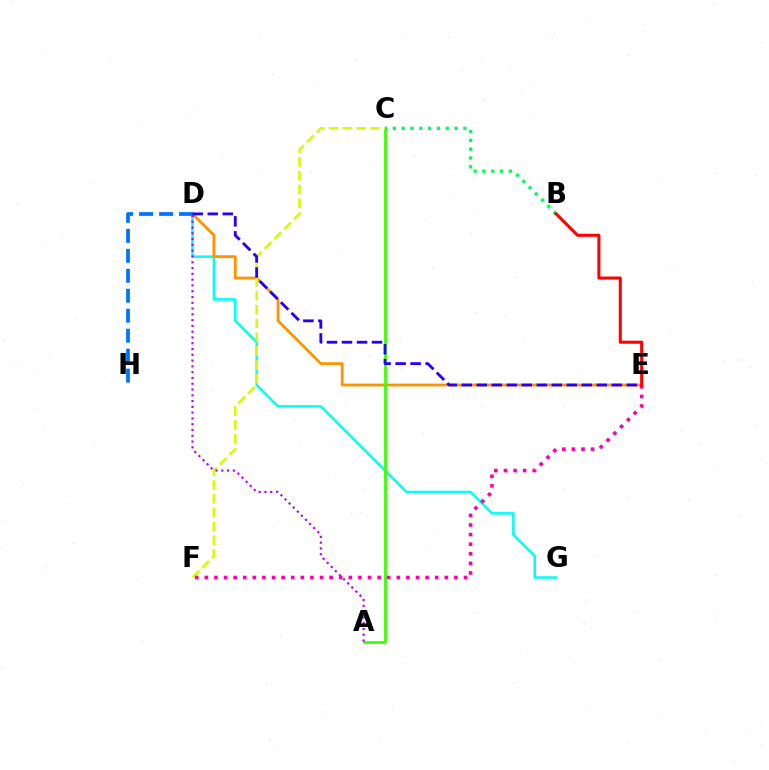{('D', 'G'): [{'color': '#00fff6', 'line_style': 'solid', 'thickness': 1.81}], ('D', 'E'): [{'color': '#ff9400', 'line_style': 'solid', 'thickness': 2.03}, {'color': '#2500ff', 'line_style': 'dashed', 'thickness': 2.04}], ('A', 'C'): [{'color': '#3dff00', 'line_style': 'solid', 'thickness': 2.0}], ('C', 'F'): [{'color': '#d1ff00', 'line_style': 'dashed', 'thickness': 1.87}], ('A', 'D'): [{'color': '#b900ff', 'line_style': 'dotted', 'thickness': 1.57}], ('D', 'H'): [{'color': '#0074ff', 'line_style': 'dashed', 'thickness': 2.71}], ('E', 'F'): [{'color': '#ff00ac', 'line_style': 'dotted', 'thickness': 2.61}], ('B', 'C'): [{'color': '#00ff5c', 'line_style': 'dotted', 'thickness': 2.4}], ('B', 'E'): [{'color': '#ff0000', 'line_style': 'solid', 'thickness': 2.2}]}